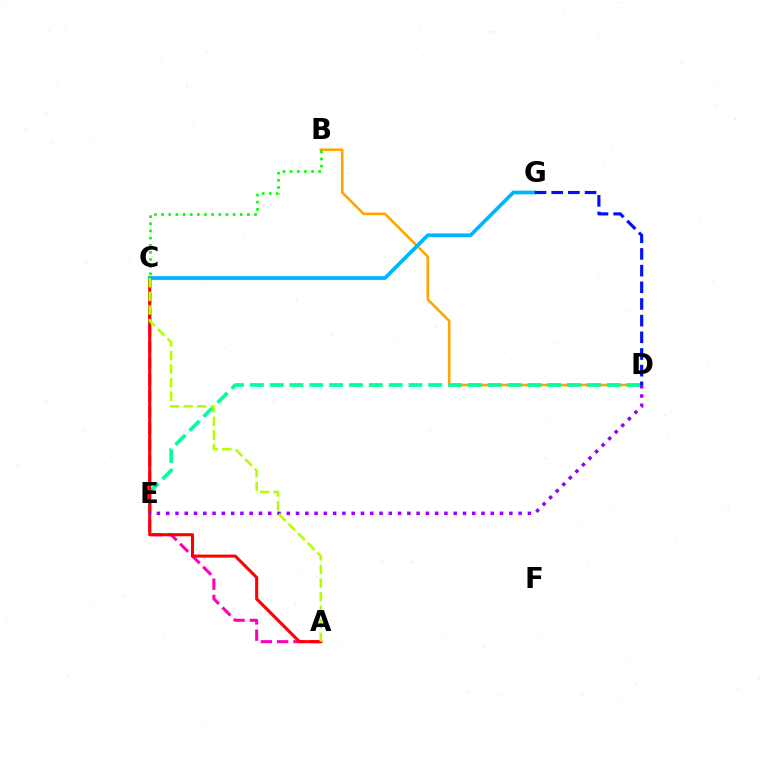{('B', 'D'): [{'color': '#ffa500', 'line_style': 'solid', 'thickness': 1.87}], ('A', 'C'): [{'color': '#ff00bd', 'line_style': 'dashed', 'thickness': 2.21}, {'color': '#ff0000', 'line_style': 'solid', 'thickness': 2.2}, {'color': '#b3ff00', 'line_style': 'dashed', 'thickness': 1.85}], ('D', 'E'): [{'color': '#00ff9d', 'line_style': 'dashed', 'thickness': 2.69}, {'color': '#9b00ff', 'line_style': 'dotted', 'thickness': 2.52}], ('B', 'C'): [{'color': '#08ff00', 'line_style': 'dotted', 'thickness': 1.94}], ('C', 'G'): [{'color': '#00b5ff', 'line_style': 'solid', 'thickness': 2.68}], ('D', 'G'): [{'color': '#0010ff', 'line_style': 'dashed', 'thickness': 2.26}]}